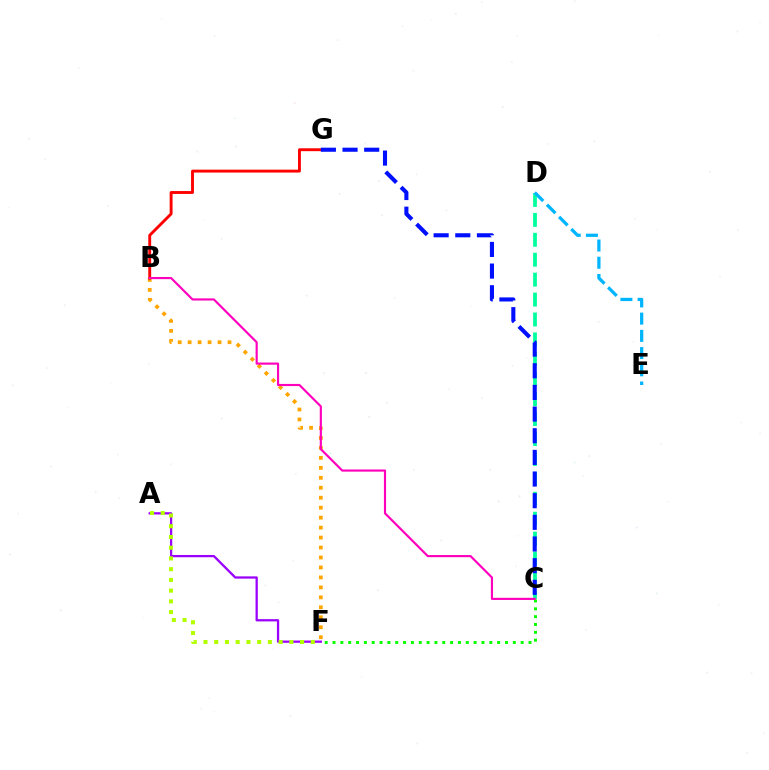{('B', 'F'): [{'color': '#ffa500', 'line_style': 'dotted', 'thickness': 2.71}], ('C', 'D'): [{'color': '#00ff9d', 'line_style': 'dashed', 'thickness': 2.71}], ('C', 'F'): [{'color': '#08ff00', 'line_style': 'dotted', 'thickness': 2.13}], ('A', 'F'): [{'color': '#9b00ff', 'line_style': 'solid', 'thickness': 1.64}, {'color': '#b3ff00', 'line_style': 'dotted', 'thickness': 2.92}], ('D', 'E'): [{'color': '#00b5ff', 'line_style': 'dashed', 'thickness': 2.34}], ('B', 'G'): [{'color': '#ff0000', 'line_style': 'solid', 'thickness': 2.08}], ('C', 'G'): [{'color': '#0010ff', 'line_style': 'dashed', 'thickness': 2.94}], ('B', 'C'): [{'color': '#ff00bd', 'line_style': 'solid', 'thickness': 1.55}]}